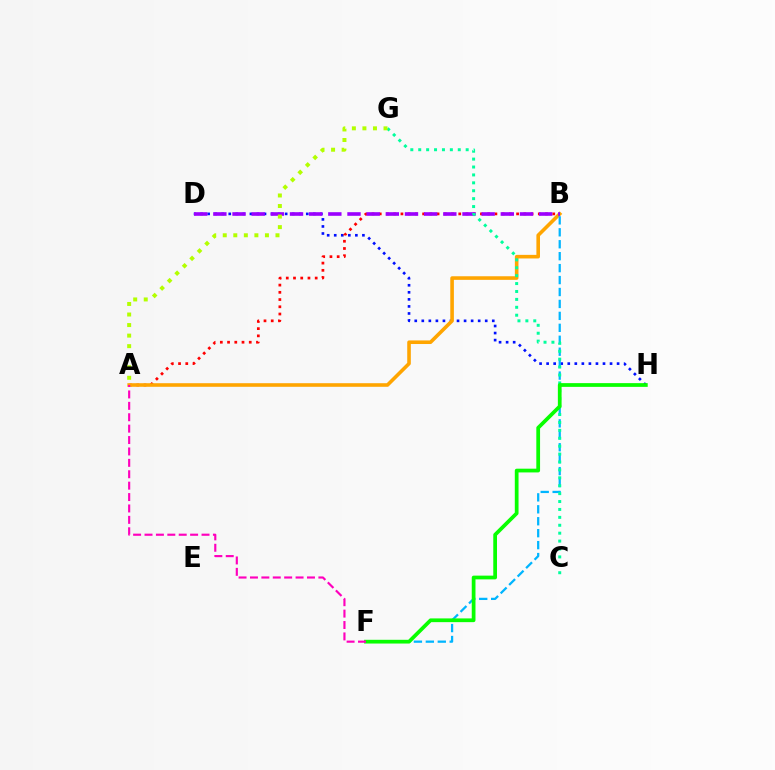{('D', 'H'): [{'color': '#0010ff', 'line_style': 'dotted', 'thickness': 1.91}], ('A', 'B'): [{'color': '#ff0000', 'line_style': 'dotted', 'thickness': 1.96}, {'color': '#ffa500', 'line_style': 'solid', 'thickness': 2.59}], ('B', 'F'): [{'color': '#00b5ff', 'line_style': 'dashed', 'thickness': 1.62}], ('B', 'D'): [{'color': '#9b00ff', 'line_style': 'dashed', 'thickness': 2.6}], ('C', 'G'): [{'color': '#00ff9d', 'line_style': 'dotted', 'thickness': 2.15}], ('A', 'G'): [{'color': '#b3ff00', 'line_style': 'dotted', 'thickness': 2.87}], ('F', 'H'): [{'color': '#08ff00', 'line_style': 'solid', 'thickness': 2.69}], ('A', 'F'): [{'color': '#ff00bd', 'line_style': 'dashed', 'thickness': 1.55}]}